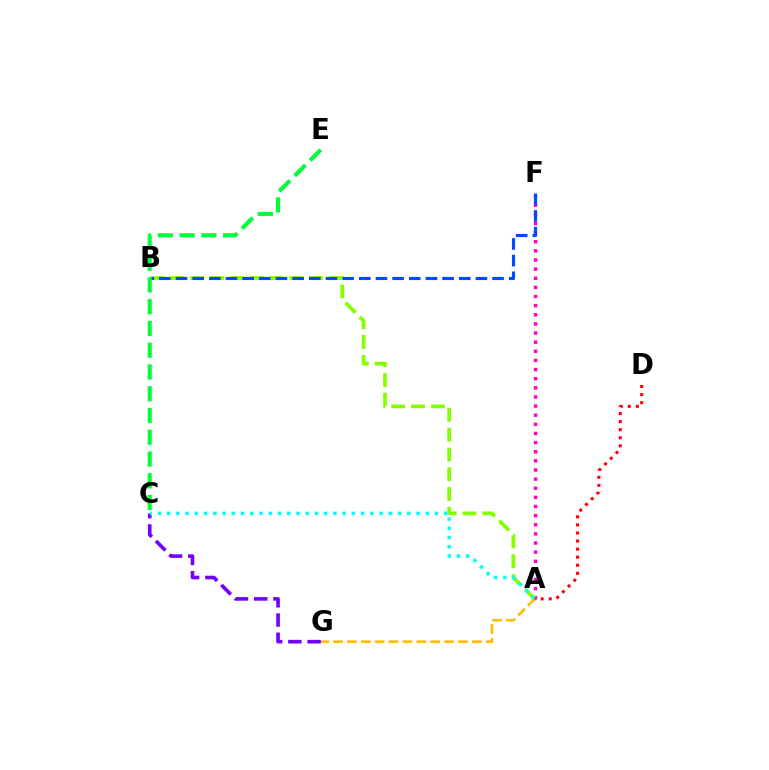{('A', 'F'): [{'color': '#ff00cf', 'line_style': 'dotted', 'thickness': 2.48}], ('A', 'G'): [{'color': '#ffbd00', 'line_style': 'dashed', 'thickness': 1.89}], ('A', 'B'): [{'color': '#84ff00', 'line_style': 'dashed', 'thickness': 2.69}], ('C', 'G'): [{'color': '#7200ff', 'line_style': 'dashed', 'thickness': 2.61}], ('B', 'F'): [{'color': '#004bff', 'line_style': 'dashed', 'thickness': 2.26}], ('A', 'C'): [{'color': '#00fff6', 'line_style': 'dotted', 'thickness': 2.51}], ('A', 'D'): [{'color': '#ff0000', 'line_style': 'dotted', 'thickness': 2.19}], ('C', 'E'): [{'color': '#00ff39', 'line_style': 'dashed', 'thickness': 2.96}]}